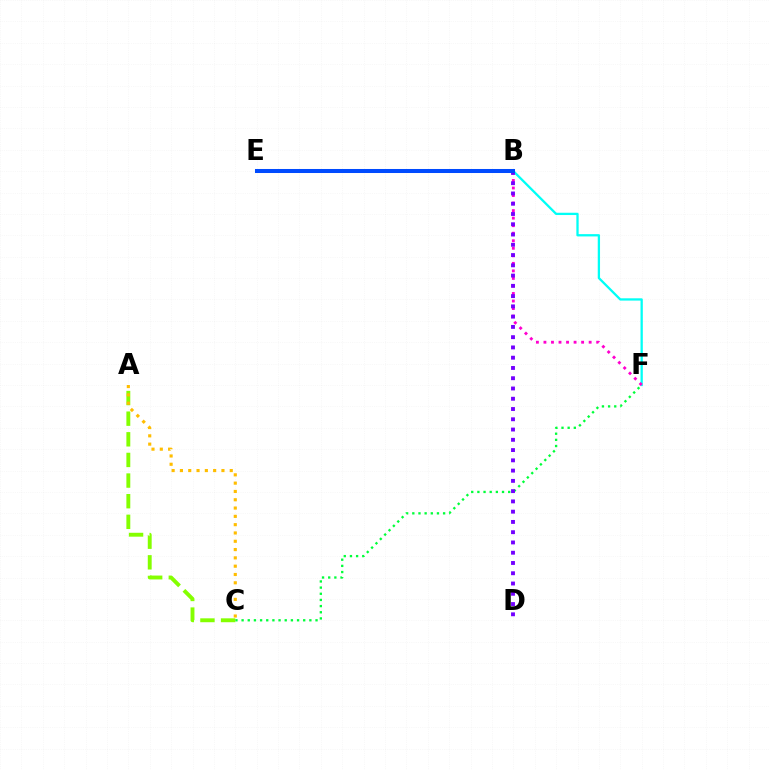{('C', 'F'): [{'color': '#00ff39', 'line_style': 'dotted', 'thickness': 1.67}], ('B', 'F'): [{'color': '#00fff6', 'line_style': 'solid', 'thickness': 1.65}, {'color': '#ff00cf', 'line_style': 'dotted', 'thickness': 2.05}], ('A', 'C'): [{'color': '#84ff00', 'line_style': 'dashed', 'thickness': 2.8}, {'color': '#ffbd00', 'line_style': 'dotted', 'thickness': 2.26}], ('B', 'D'): [{'color': '#7200ff', 'line_style': 'dotted', 'thickness': 2.79}], ('B', 'E'): [{'color': '#ff0000', 'line_style': 'solid', 'thickness': 1.94}, {'color': '#004bff', 'line_style': 'solid', 'thickness': 2.9}]}